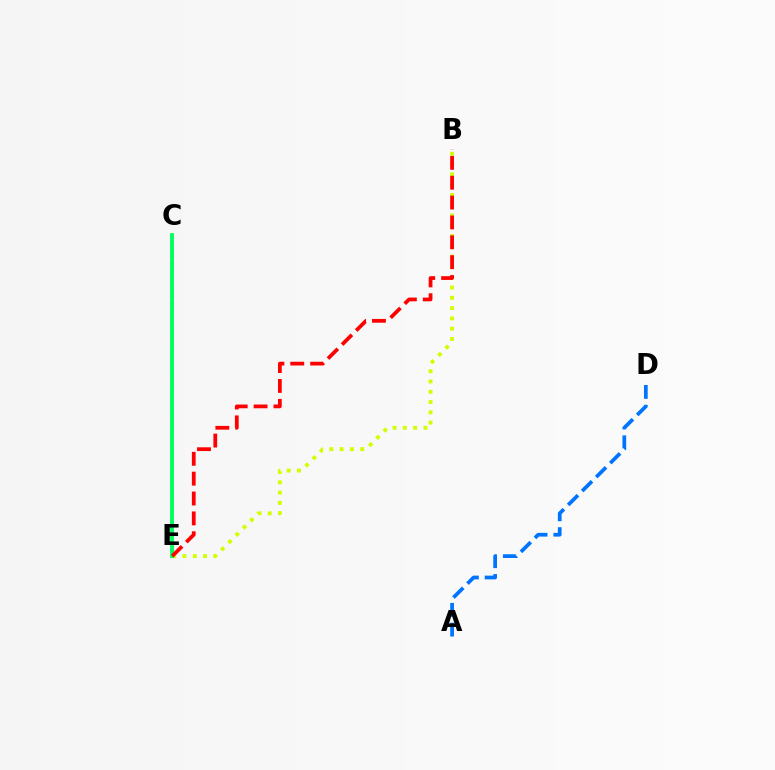{('C', 'E'): [{'color': '#b900ff', 'line_style': 'dotted', 'thickness': 1.81}, {'color': '#00ff5c', 'line_style': 'solid', 'thickness': 2.78}], ('B', 'E'): [{'color': '#d1ff00', 'line_style': 'dotted', 'thickness': 2.8}, {'color': '#ff0000', 'line_style': 'dashed', 'thickness': 2.7}], ('A', 'D'): [{'color': '#0074ff', 'line_style': 'dashed', 'thickness': 2.69}]}